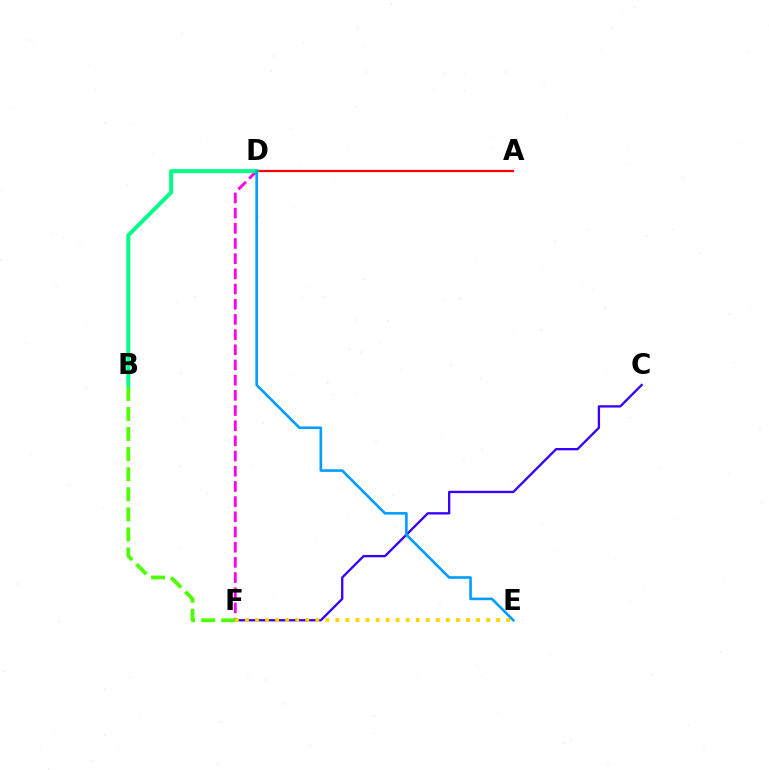{('D', 'F'): [{'color': '#ff00ed', 'line_style': 'dashed', 'thickness': 2.06}], ('C', 'F'): [{'color': '#3700ff', 'line_style': 'solid', 'thickness': 1.67}], ('A', 'D'): [{'color': '#ff0000', 'line_style': 'solid', 'thickness': 1.6}], ('B', 'F'): [{'color': '#4fff00', 'line_style': 'dashed', 'thickness': 2.73}], ('E', 'F'): [{'color': '#ffd500', 'line_style': 'dotted', 'thickness': 2.73}], ('B', 'D'): [{'color': '#00ff86', 'line_style': 'solid', 'thickness': 2.86}], ('D', 'E'): [{'color': '#009eff', 'line_style': 'solid', 'thickness': 1.88}]}